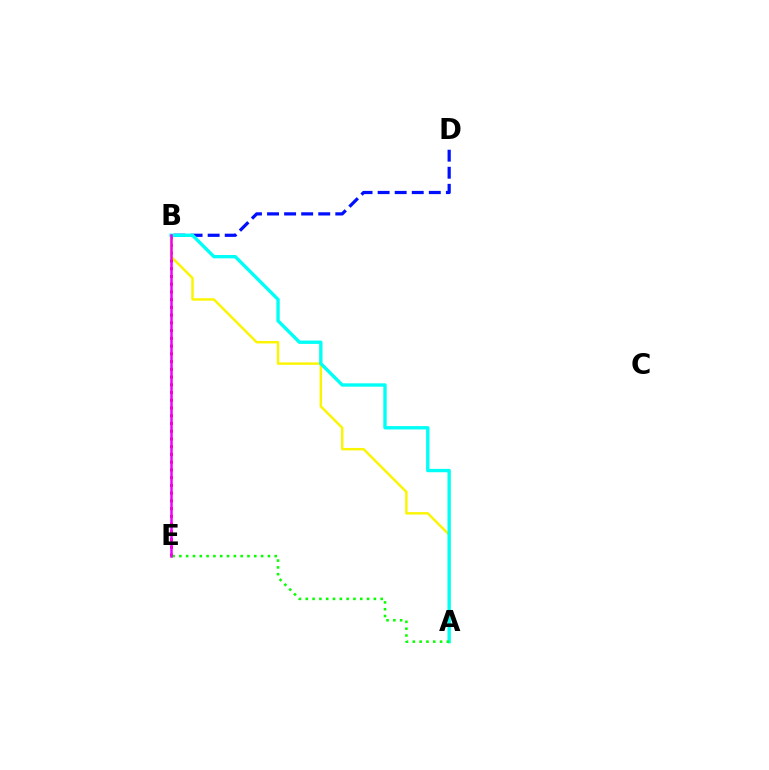{('B', 'E'): [{'color': '#ff0000', 'line_style': 'dotted', 'thickness': 2.1}, {'color': '#ee00ff', 'line_style': 'solid', 'thickness': 1.8}], ('B', 'D'): [{'color': '#0010ff', 'line_style': 'dashed', 'thickness': 2.32}], ('A', 'B'): [{'color': '#fcf500', 'line_style': 'solid', 'thickness': 1.75}, {'color': '#00fff6', 'line_style': 'solid', 'thickness': 2.42}], ('A', 'E'): [{'color': '#08ff00', 'line_style': 'dotted', 'thickness': 1.85}]}